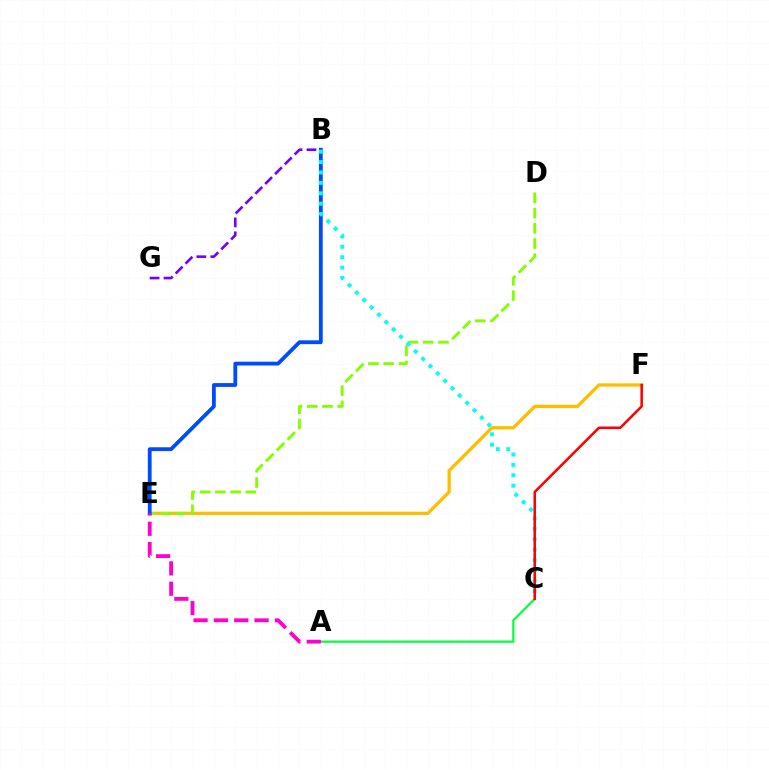{('B', 'G'): [{'color': '#7200ff', 'line_style': 'dashed', 'thickness': 1.89}], ('A', 'C'): [{'color': '#00ff39', 'line_style': 'solid', 'thickness': 1.57}], ('E', 'F'): [{'color': '#ffbd00', 'line_style': 'solid', 'thickness': 2.37}], ('D', 'E'): [{'color': '#84ff00', 'line_style': 'dashed', 'thickness': 2.07}], ('B', 'E'): [{'color': '#004bff', 'line_style': 'solid', 'thickness': 2.74}], ('B', 'C'): [{'color': '#00fff6', 'line_style': 'dotted', 'thickness': 2.82}], ('A', 'E'): [{'color': '#ff00cf', 'line_style': 'dashed', 'thickness': 2.76}], ('C', 'F'): [{'color': '#ff0000', 'line_style': 'solid', 'thickness': 1.82}]}